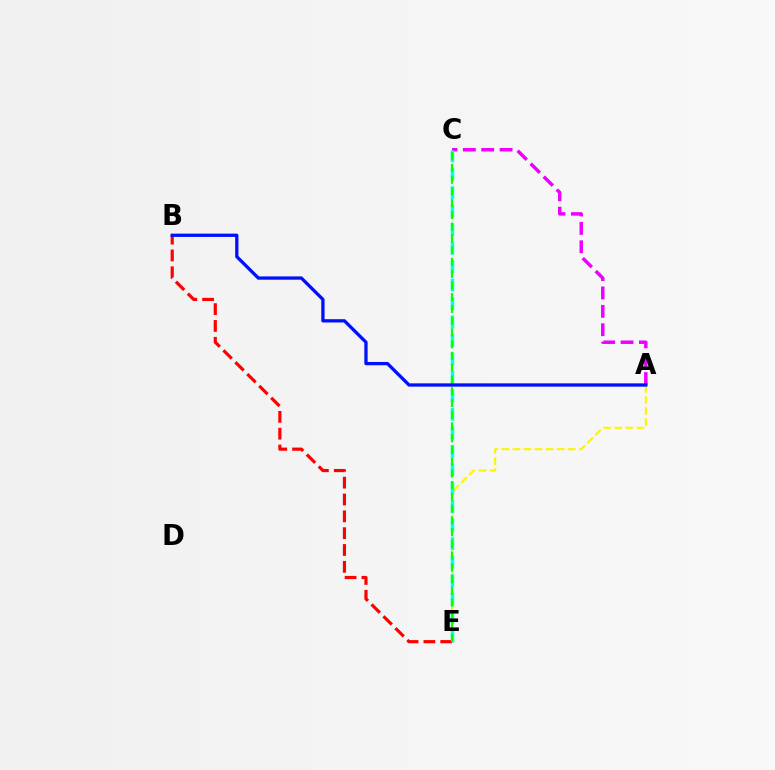{('A', 'C'): [{'color': '#ee00ff', 'line_style': 'dashed', 'thickness': 2.5}], ('A', 'E'): [{'color': '#fcf500', 'line_style': 'dashed', 'thickness': 1.5}], ('C', 'E'): [{'color': '#00fff6', 'line_style': 'dashed', 'thickness': 2.51}, {'color': '#08ff00', 'line_style': 'dashed', 'thickness': 1.6}], ('B', 'E'): [{'color': '#ff0000', 'line_style': 'dashed', 'thickness': 2.29}], ('A', 'B'): [{'color': '#0010ff', 'line_style': 'solid', 'thickness': 2.37}]}